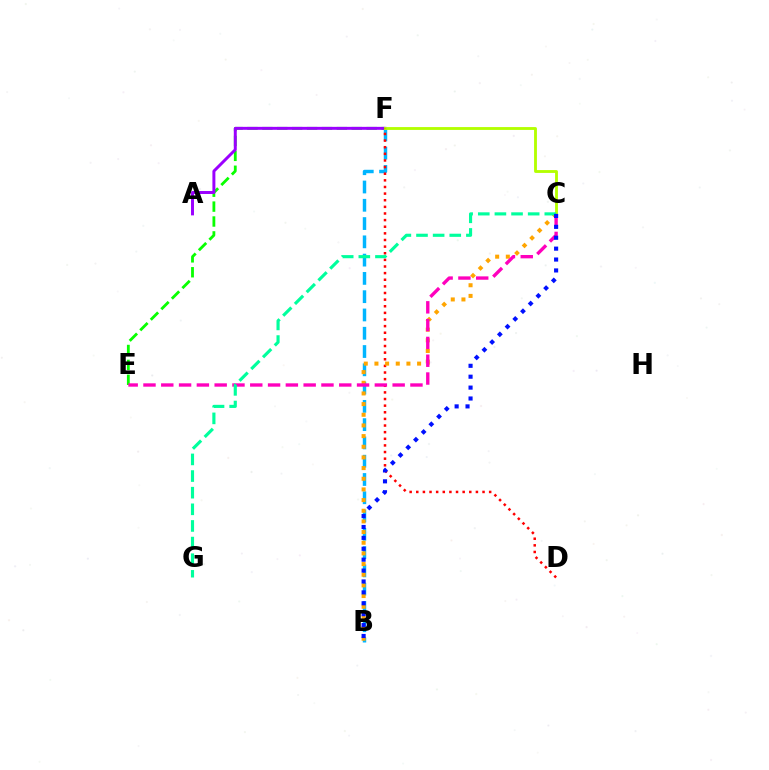{('B', 'F'): [{'color': '#00b5ff', 'line_style': 'dashed', 'thickness': 2.48}], ('E', 'F'): [{'color': '#08ff00', 'line_style': 'dashed', 'thickness': 2.02}], ('A', 'F'): [{'color': '#9b00ff', 'line_style': 'solid', 'thickness': 2.13}], ('C', 'F'): [{'color': '#b3ff00', 'line_style': 'solid', 'thickness': 2.05}], ('D', 'F'): [{'color': '#ff0000', 'line_style': 'dotted', 'thickness': 1.8}], ('B', 'C'): [{'color': '#ffa500', 'line_style': 'dotted', 'thickness': 2.9}, {'color': '#0010ff', 'line_style': 'dotted', 'thickness': 2.96}], ('C', 'E'): [{'color': '#ff00bd', 'line_style': 'dashed', 'thickness': 2.42}], ('C', 'G'): [{'color': '#00ff9d', 'line_style': 'dashed', 'thickness': 2.26}]}